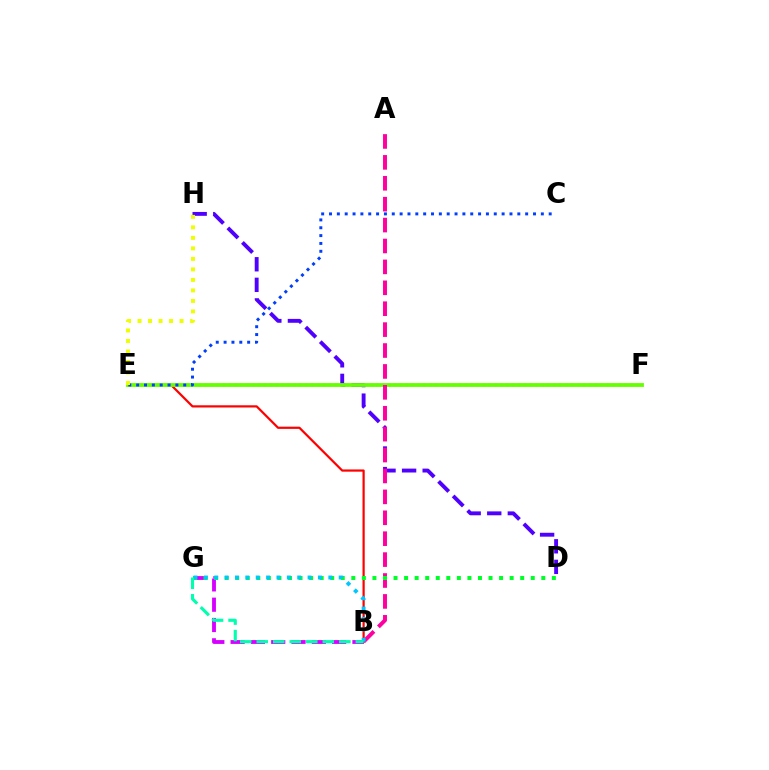{('B', 'G'): [{'color': '#d600ff', 'line_style': 'dashed', 'thickness': 2.76}, {'color': '#00c7ff', 'line_style': 'dotted', 'thickness': 2.82}, {'color': '#00ffaf', 'line_style': 'dashed', 'thickness': 2.24}], ('E', 'F'): [{'color': '#ff8800', 'line_style': 'dotted', 'thickness': 1.61}, {'color': '#66ff00', 'line_style': 'solid', 'thickness': 2.75}], ('D', 'H'): [{'color': '#4f00ff', 'line_style': 'dashed', 'thickness': 2.79}], ('B', 'E'): [{'color': '#ff0000', 'line_style': 'solid', 'thickness': 1.59}], ('C', 'E'): [{'color': '#003fff', 'line_style': 'dotted', 'thickness': 2.13}], ('A', 'B'): [{'color': '#ff00a0', 'line_style': 'dashed', 'thickness': 2.84}], ('D', 'G'): [{'color': '#00ff27', 'line_style': 'dotted', 'thickness': 2.87}], ('E', 'H'): [{'color': '#eeff00', 'line_style': 'dotted', 'thickness': 2.85}]}